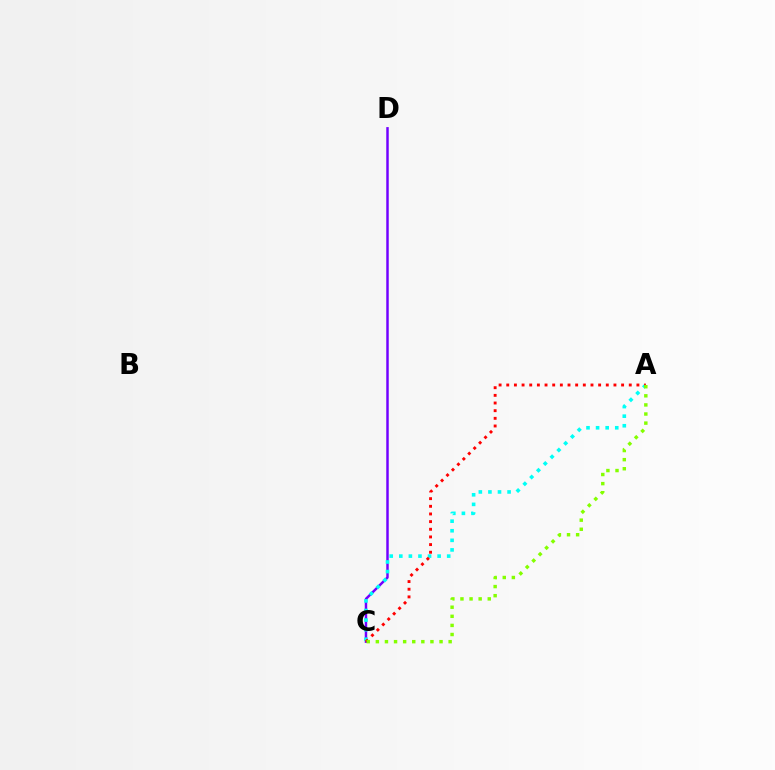{('C', 'D'): [{'color': '#7200ff', 'line_style': 'solid', 'thickness': 1.78}], ('A', 'C'): [{'color': '#00fff6', 'line_style': 'dotted', 'thickness': 2.6}, {'color': '#ff0000', 'line_style': 'dotted', 'thickness': 2.08}, {'color': '#84ff00', 'line_style': 'dotted', 'thickness': 2.47}]}